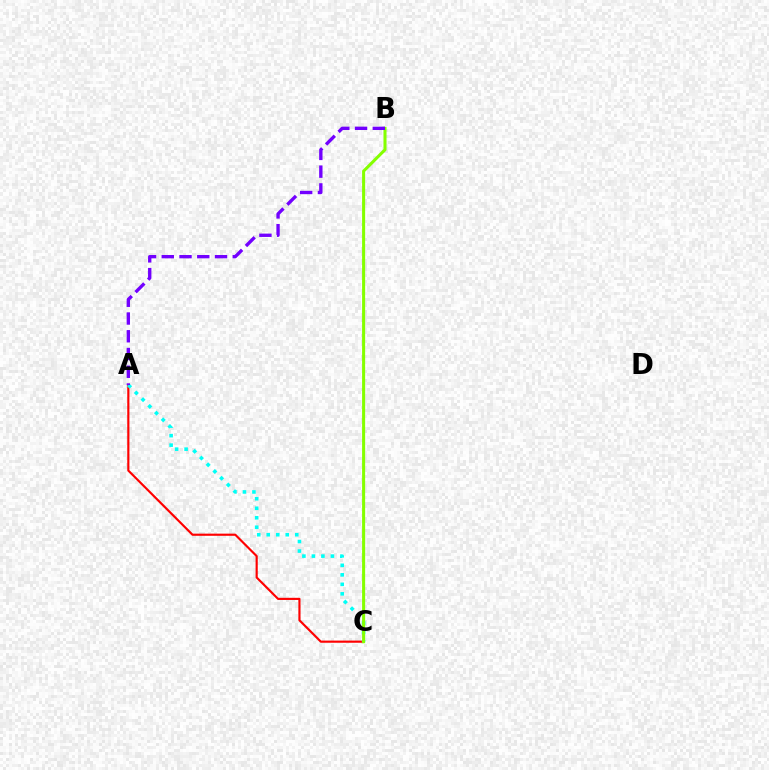{('A', 'C'): [{'color': '#ff0000', 'line_style': 'solid', 'thickness': 1.55}, {'color': '#00fff6', 'line_style': 'dotted', 'thickness': 2.58}], ('B', 'C'): [{'color': '#84ff00', 'line_style': 'solid', 'thickness': 2.2}], ('A', 'B'): [{'color': '#7200ff', 'line_style': 'dashed', 'thickness': 2.41}]}